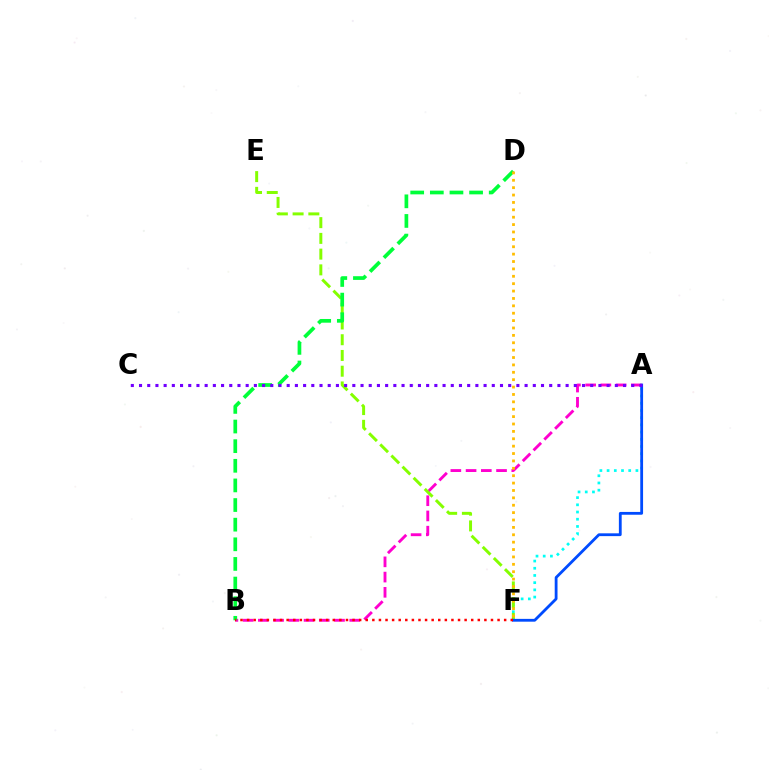{('A', 'F'): [{'color': '#00fff6', 'line_style': 'dotted', 'thickness': 1.96}, {'color': '#004bff', 'line_style': 'solid', 'thickness': 2.02}], ('A', 'B'): [{'color': '#ff00cf', 'line_style': 'dashed', 'thickness': 2.07}], ('E', 'F'): [{'color': '#84ff00', 'line_style': 'dashed', 'thickness': 2.14}], ('B', 'D'): [{'color': '#00ff39', 'line_style': 'dashed', 'thickness': 2.67}], ('B', 'F'): [{'color': '#ff0000', 'line_style': 'dotted', 'thickness': 1.79}], ('D', 'F'): [{'color': '#ffbd00', 'line_style': 'dotted', 'thickness': 2.01}], ('A', 'C'): [{'color': '#7200ff', 'line_style': 'dotted', 'thickness': 2.23}]}